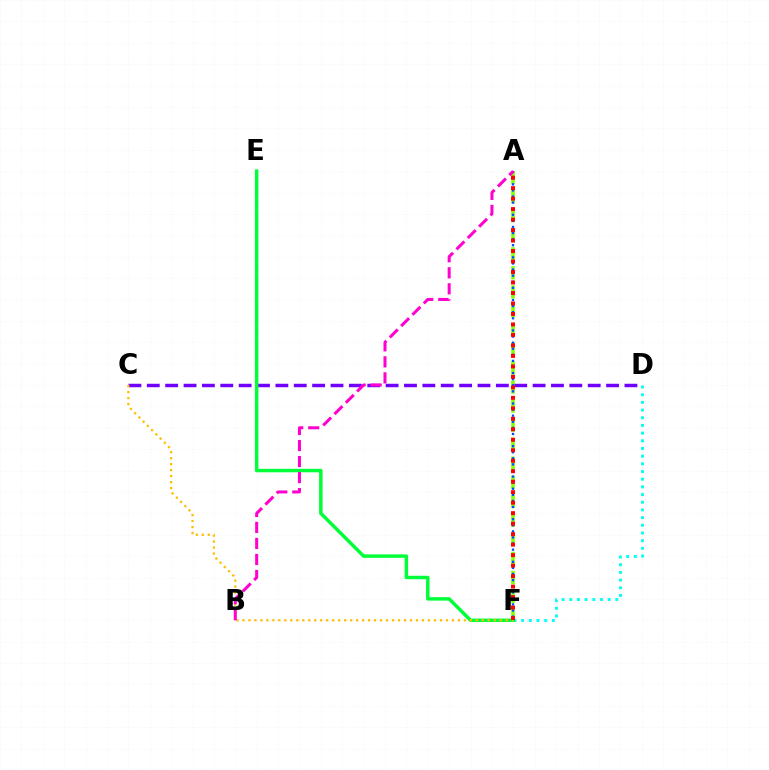{('D', 'F'): [{'color': '#00fff6', 'line_style': 'dotted', 'thickness': 2.09}], ('A', 'F'): [{'color': '#84ff00', 'line_style': 'dashed', 'thickness': 2.59}, {'color': '#004bff', 'line_style': 'dotted', 'thickness': 1.65}, {'color': '#ff0000', 'line_style': 'dotted', 'thickness': 2.85}], ('C', 'D'): [{'color': '#7200ff', 'line_style': 'dashed', 'thickness': 2.5}], ('E', 'F'): [{'color': '#00ff39', 'line_style': 'solid', 'thickness': 2.49}], ('C', 'F'): [{'color': '#ffbd00', 'line_style': 'dotted', 'thickness': 1.63}], ('A', 'B'): [{'color': '#ff00cf', 'line_style': 'dashed', 'thickness': 2.18}]}